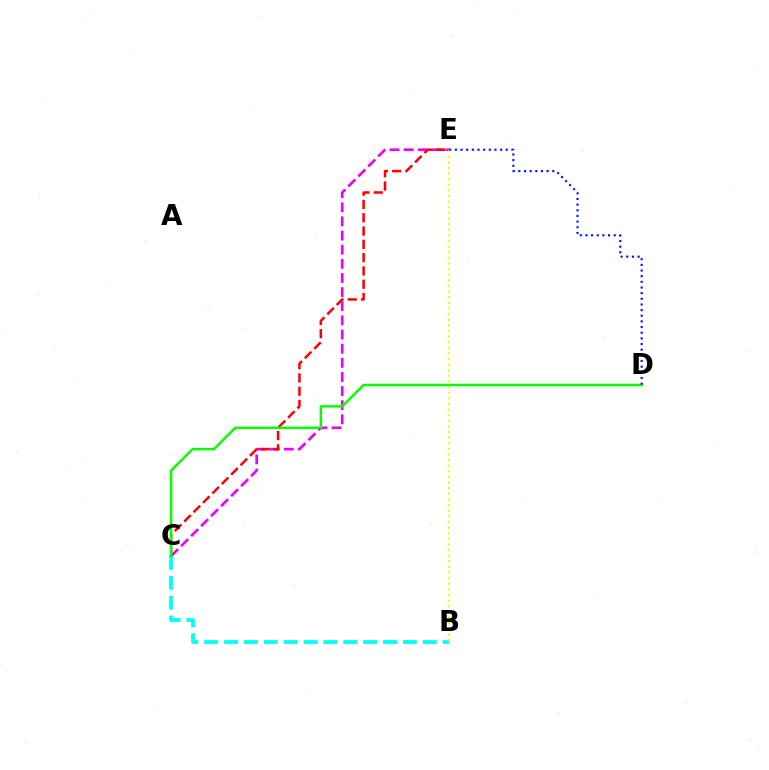{('C', 'E'): [{'color': '#ee00ff', 'line_style': 'dashed', 'thickness': 1.92}, {'color': '#ff0000', 'line_style': 'dashed', 'thickness': 1.81}], ('B', 'C'): [{'color': '#00fff6', 'line_style': 'dashed', 'thickness': 2.7}], ('C', 'D'): [{'color': '#08ff00', 'line_style': 'solid', 'thickness': 1.78}], ('B', 'E'): [{'color': '#fcf500', 'line_style': 'dotted', 'thickness': 1.53}], ('D', 'E'): [{'color': '#0010ff', 'line_style': 'dotted', 'thickness': 1.54}]}